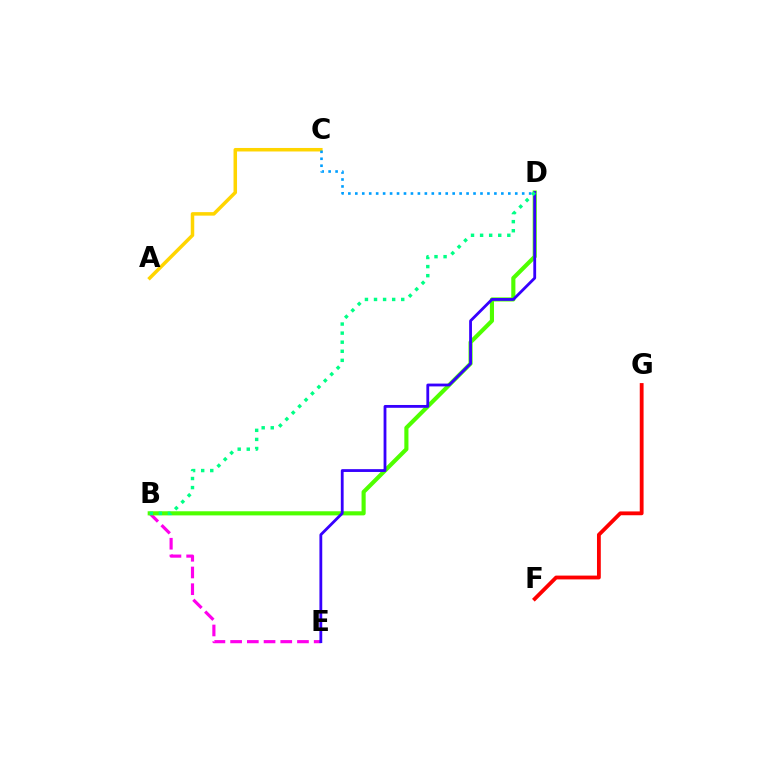{('B', 'E'): [{'color': '#ff00ed', 'line_style': 'dashed', 'thickness': 2.27}], ('B', 'D'): [{'color': '#4fff00', 'line_style': 'solid', 'thickness': 2.97}, {'color': '#00ff86', 'line_style': 'dotted', 'thickness': 2.47}], ('A', 'C'): [{'color': '#ffd500', 'line_style': 'solid', 'thickness': 2.52}], ('F', 'G'): [{'color': '#ff0000', 'line_style': 'solid', 'thickness': 2.75}], ('D', 'E'): [{'color': '#3700ff', 'line_style': 'solid', 'thickness': 2.03}], ('C', 'D'): [{'color': '#009eff', 'line_style': 'dotted', 'thickness': 1.89}]}